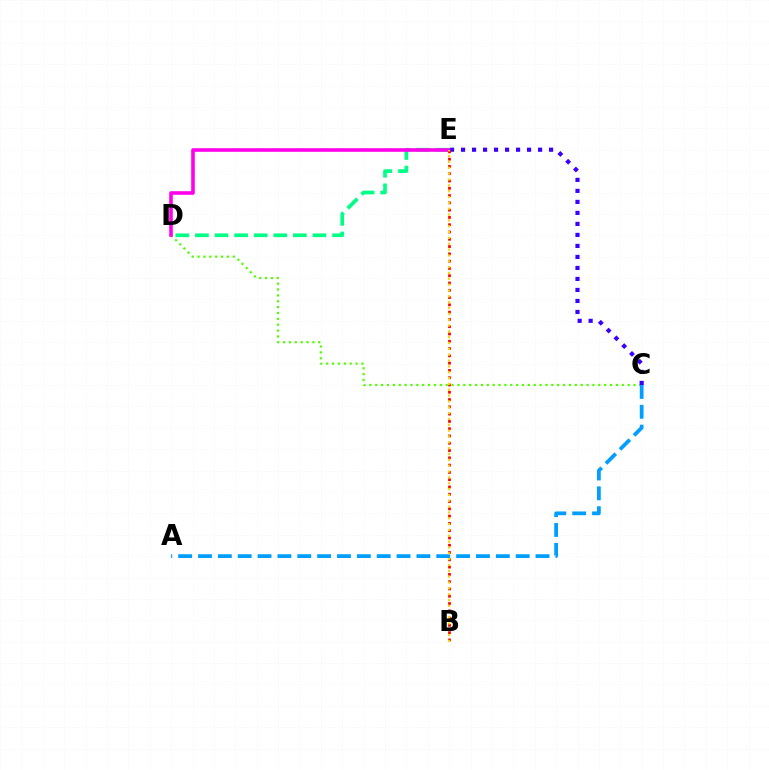{('C', 'D'): [{'color': '#4fff00', 'line_style': 'dotted', 'thickness': 1.59}], ('D', 'E'): [{'color': '#00ff86', 'line_style': 'dashed', 'thickness': 2.66}, {'color': '#ff00ed', 'line_style': 'solid', 'thickness': 2.59}], ('C', 'E'): [{'color': '#3700ff', 'line_style': 'dotted', 'thickness': 2.99}], ('A', 'C'): [{'color': '#009eff', 'line_style': 'dashed', 'thickness': 2.7}], ('B', 'E'): [{'color': '#ff0000', 'line_style': 'dotted', 'thickness': 1.98}, {'color': '#ffd500', 'line_style': 'dotted', 'thickness': 1.59}]}